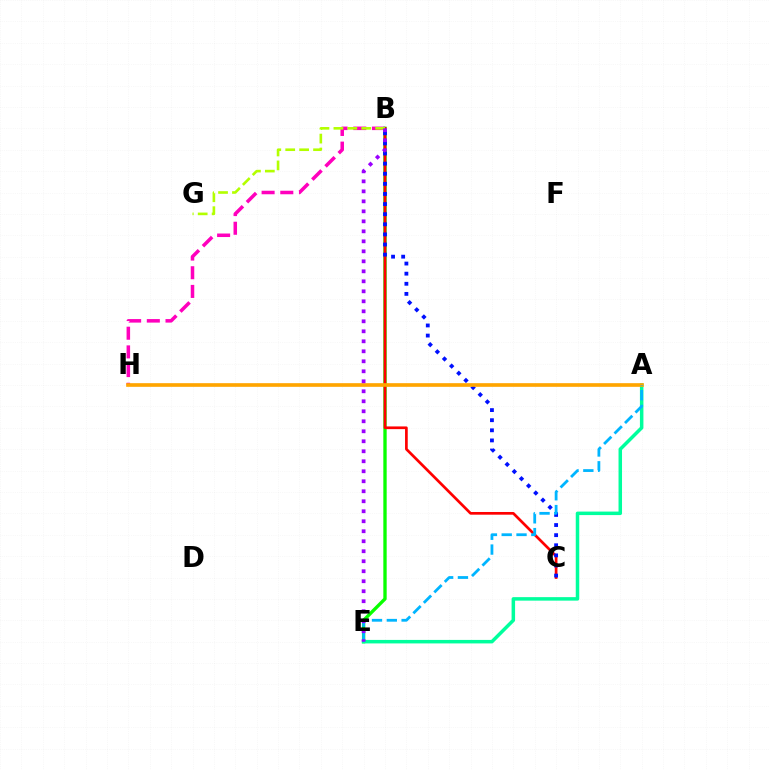{('B', 'H'): [{'color': '#ff00bd', 'line_style': 'dashed', 'thickness': 2.54}], ('B', 'E'): [{'color': '#08ff00', 'line_style': 'solid', 'thickness': 2.41}, {'color': '#9b00ff', 'line_style': 'dotted', 'thickness': 2.72}], ('A', 'E'): [{'color': '#00ff9d', 'line_style': 'solid', 'thickness': 2.52}, {'color': '#00b5ff', 'line_style': 'dashed', 'thickness': 2.01}], ('B', 'C'): [{'color': '#ff0000', 'line_style': 'solid', 'thickness': 1.94}, {'color': '#0010ff', 'line_style': 'dotted', 'thickness': 2.75}], ('A', 'H'): [{'color': '#ffa500', 'line_style': 'solid', 'thickness': 2.63}], ('B', 'G'): [{'color': '#b3ff00', 'line_style': 'dashed', 'thickness': 1.89}]}